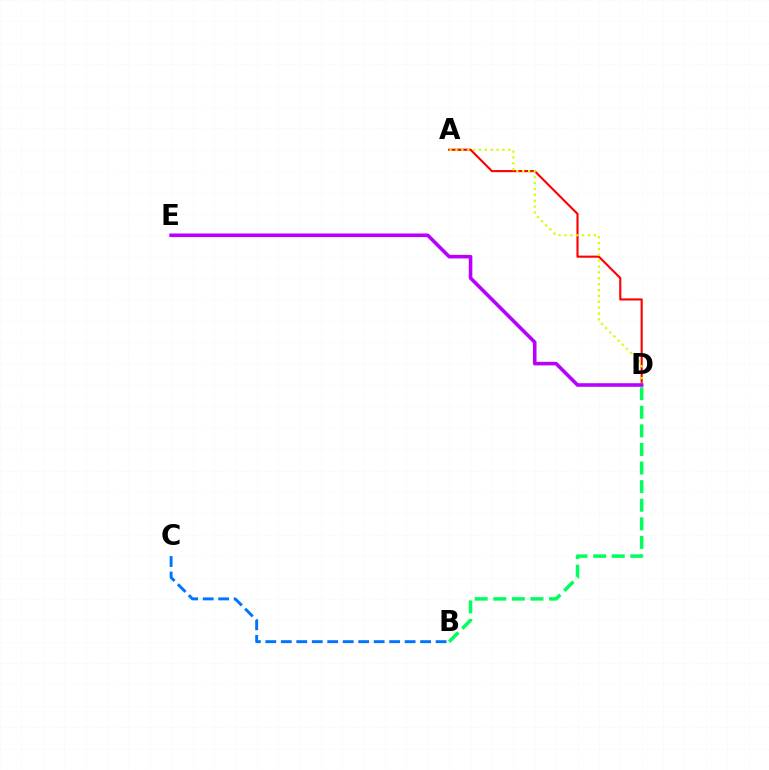{('A', 'D'): [{'color': '#ff0000', 'line_style': 'solid', 'thickness': 1.53}, {'color': '#d1ff00', 'line_style': 'dotted', 'thickness': 1.6}], ('B', 'C'): [{'color': '#0074ff', 'line_style': 'dashed', 'thickness': 2.1}], ('B', 'D'): [{'color': '#00ff5c', 'line_style': 'dashed', 'thickness': 2.53}], ('D', 'E'): [{'color': '#b900ff', 'line_style': 'solid', 'thickness': 2.58}]}